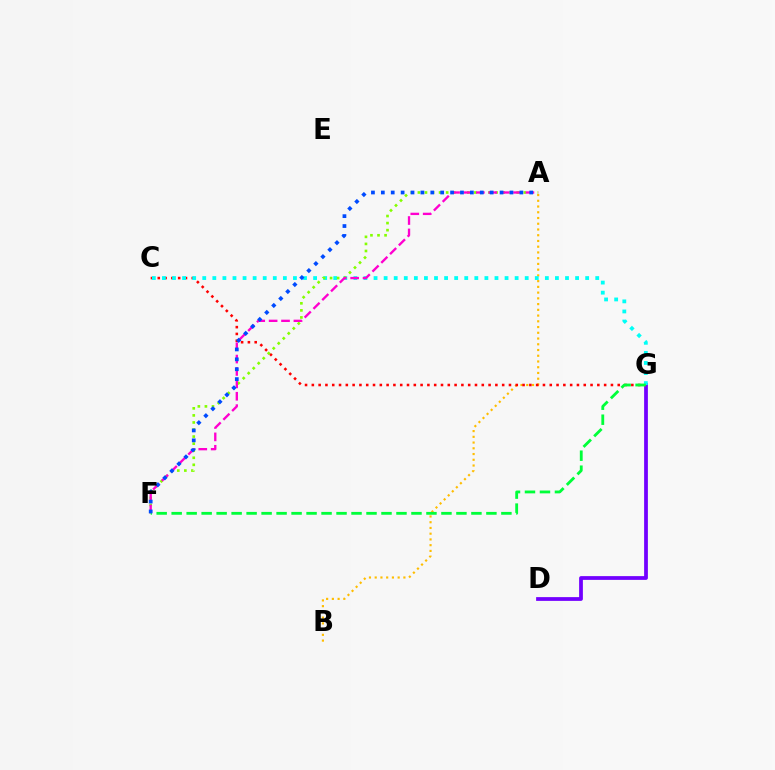{('D', 'G'): [{'color': '#7200ff', 'line_style': 'solid', 'thickness': 2.71}], ('A', 'B'): [{'color': '#ffbd00', 'line_style': 'dotted', 'thickness': 1.56}], ('C', 'G'): [{'color': '#ff0000', 'line_style': 'dotted', 'thickness': 1.85}, {'color': '#00fff6', 'line_style': 'dotted', 'thickness': 2.74}], ('A', 'F'): [{'color': '#84ff00', 'line_style': 'dotted', 'thickness': 1.92}, {'color': '#ff00cf', 'line_style': 'dashed', 'thickness': 1.68}, {'color': '#004bff', 'line_style': 'dotted', 'thickness': 2.69}], ('F', 'G'): [{'color': '#00ff39', 'line_style': 'dashed', 'thickness': 2.04}]}